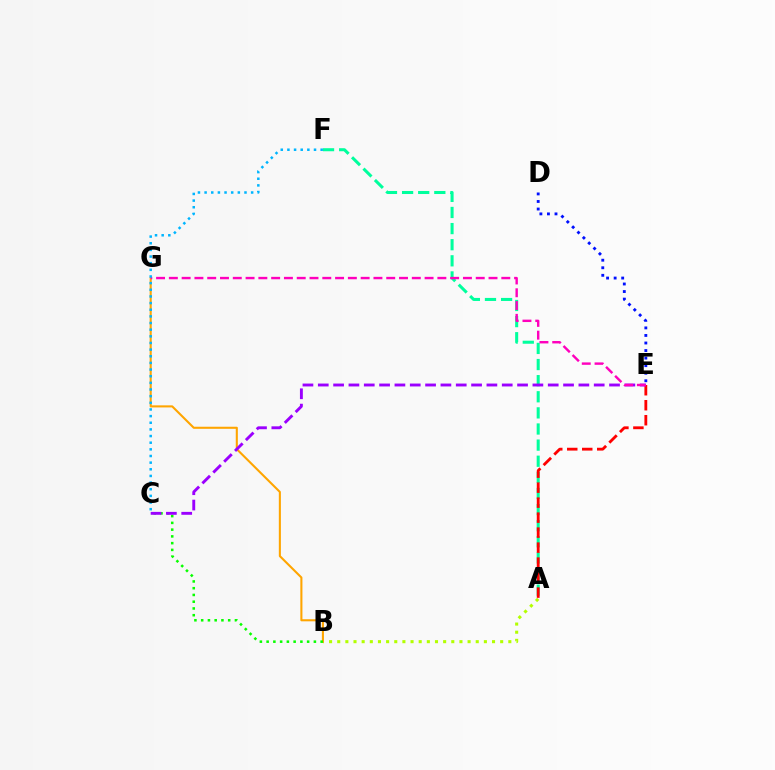{('A', 'B'): [{'color': '#b3ff00', 'line_style': 'dotted', 'thickness': 2.21}], ('A', 'F'): [{'color': '#00ff9d', 'line_style': 'dashed', 'thickness': 2.19}], ('B', 'G'): [{'color': '#ffa500', 'line_style': 'solid', 'thickness': 1.5}], ('D', 'E'): [{'color': '#0010ff', 'line_style': 'dotted', 'thickness': 2.05}], ('B', 'C'): [{'color': '#08ff00', 'line_style': 'dotted', 'thickness': 1.83}], ('A', 'E'): [{'color': '#ff0000', 'line_style': 'dashed', 'thickness': 2.04}], ('C', 'E'): [{'color': '#9b00ff', 'line_style': 'dashed', 'thickness': 2.08}], ('E', 'G'): [{'color': '#ff00bd', 'line_style': 'dashed', 'thickness': 1.74}], ('C', 'F'): [{'color': '#00b5ff', 'line_style': 'dotted', 'thickness': 1.81}]}